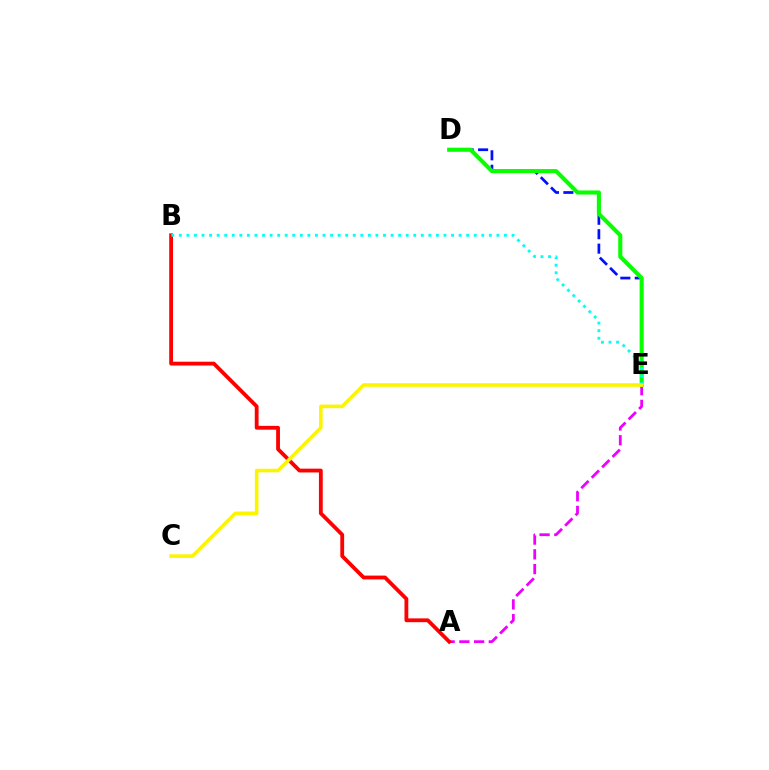{('D', 'E'): [{'color': '#0010ff', 'line_style': 'dashed', 'thickness': 1.96}, {'color': '#08ff00', 'line_style': 'solid', 'thickness': 2.94}], ('A', 'E'): [{'color': '#ee00ff', 'line_style': 'dashed', 'thickness': 2.0}], ('A', 'B'): [{'color': '#ff0000', 'line_style': 'solid', 'thickness': 2.74}], ('B', 'E'): [{'color': '#00fff6', 'line_style': 'dotted', 'thickness': 2.05}], ('C', 'E'): [{'color': '#fcf500', 'line_style': 'solid', 'thickness': 2.59}]}